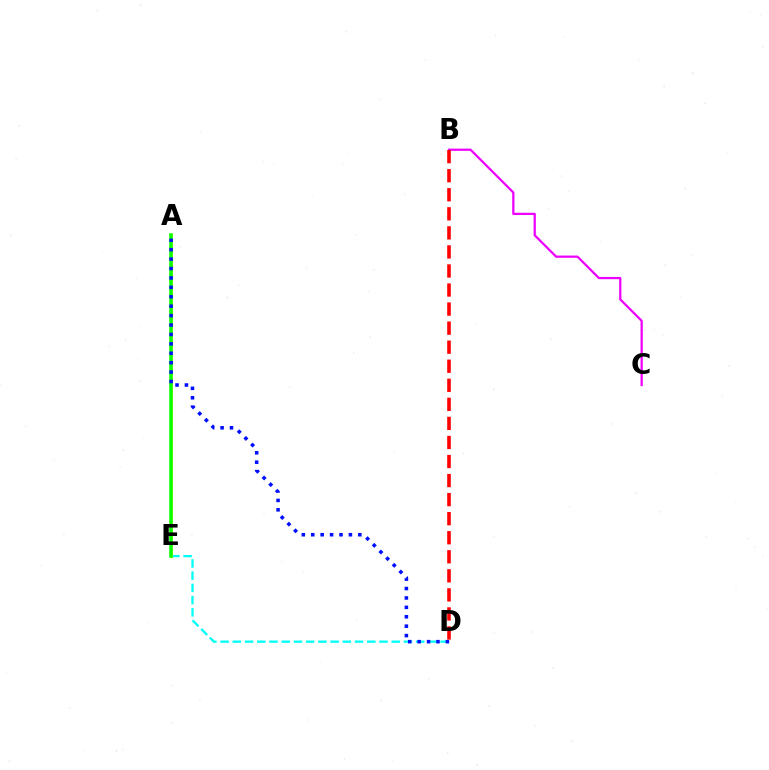{('D', 'E'): [{'color': '#00fff6', 'line_style': 'dashed', 'thickness': 1.66}], ('B', 'C'): [{'color': '#ee00ff', 'line_style': 'solid', 'thickness': 1.62}], ('A', 'E'): [{'color': '#fcf500', 'line_style': 'solid', 'thickness': 2.02}, {'color': '#08ff00', 'line_style': 'solid', 'thickness': 2.54}], ('B', 'D'): [{'color': '#ff0000', 'line_style': 'dashed', 'thickness': 2.59}], ('A', 'D'): [{'color': '#0010ff', 'line_style': 'dotted', 'thickness': 2.56}]}